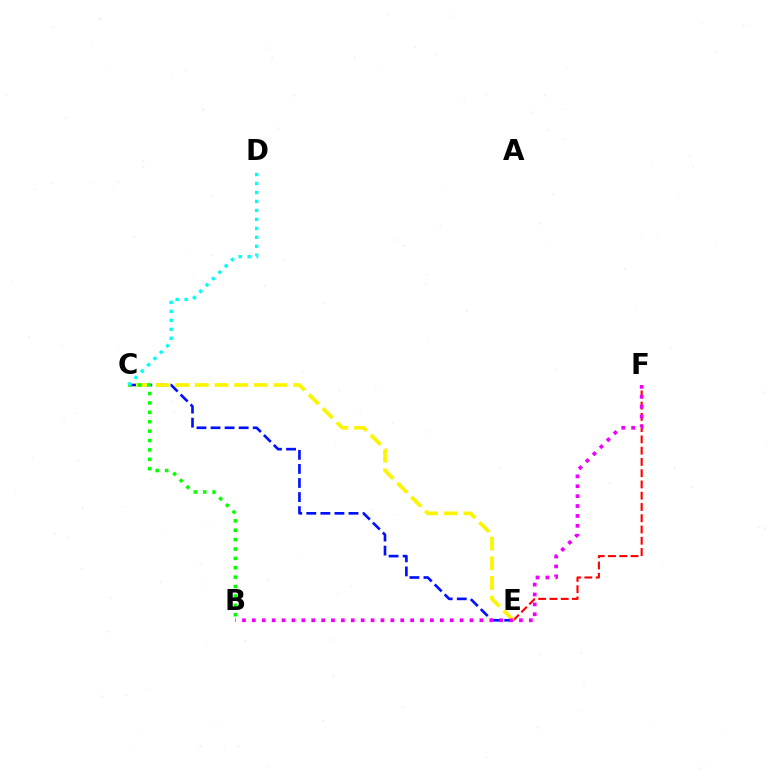{('C', 'E'): [{'color': '#0010ff', 'line_style': 'dashed', 'thickness': 1.91}, {'color': '#fcf500', 'line_style': 'dashed', 'thickness': 2.67}], ('E', 'F'): [{'color': '#ff0000', 'line_style': 'dashed', 'thickness': 1.53}], ('B', 'C'): [{'color': '#08ff00', 'line_style': 'dotted', 'thickness': 2.55}], ('C', 'D'): [{'color': '#00fff6', 'line_style': 'dotted', 'thickness': 2.44}], ('B', 'F'): [{'color': '#ee00ff', 'line_style': 'dotted', 'thickness': 2.69}]}